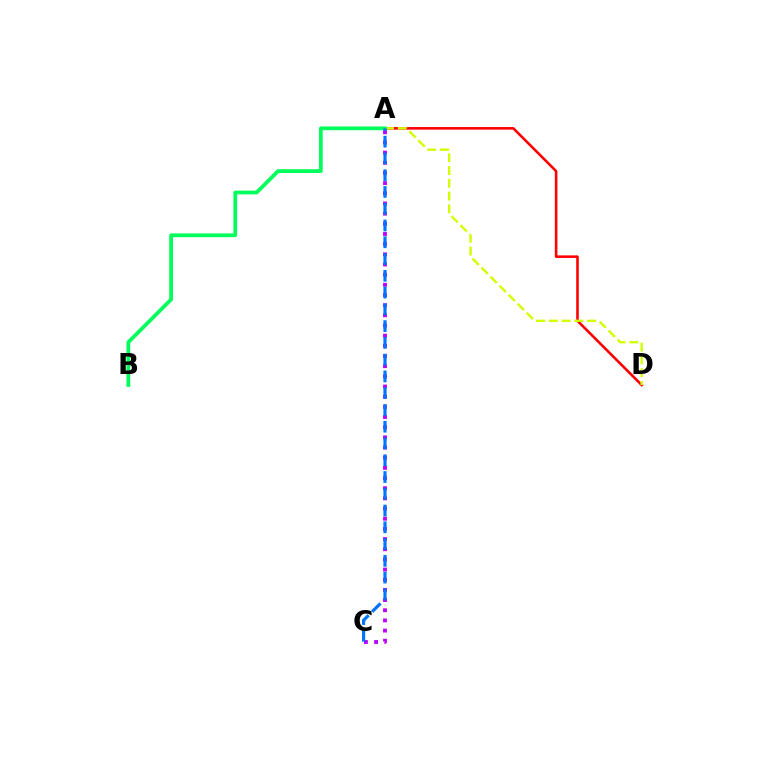{('A', 'D'): [{'color': '#ff0000', 'line_style': 'solid', 'thickness': 1.87}, {'color': '#d1ff00', 'line_style': 'dashed', 'thickness': 1.73}], ('A', 'B'): [{'color': '#00ff5c', 'line_style': 'solid', 'thickness': 2.7}], ('A', 'C'): [{'color': '#b900ff', 'line_style': 'dotted', 'thickness': 2.76}, {'color': '#0074ff', 'line_style': 'dashed', 'thickness': 2.28}]}